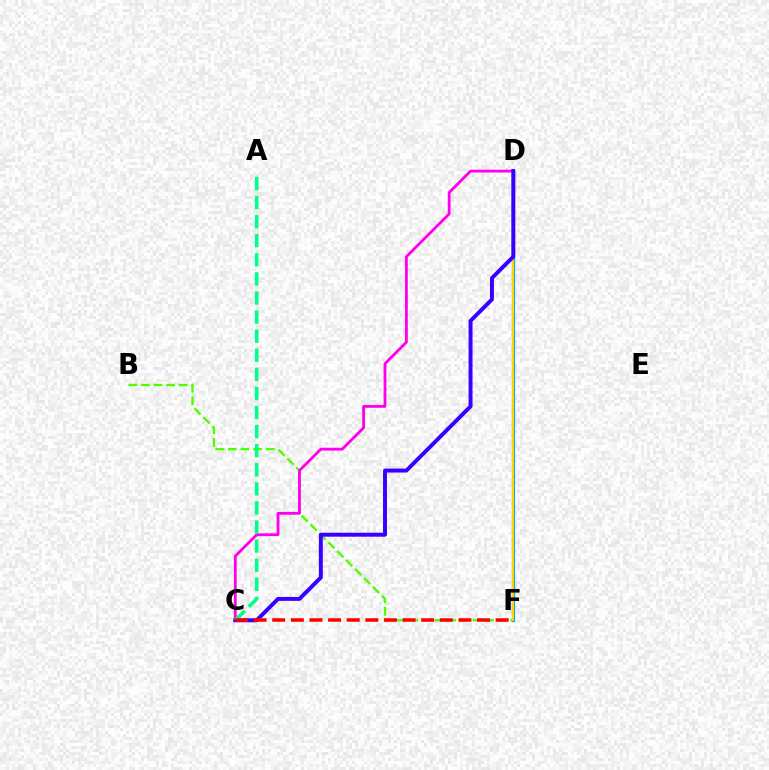{('B', 'F'): [{'color': '#4fff00', 'line_style': 'dashed', 'thickness': 1.71}], ('D', 'F'): [{'color': '#009eff', 'line_style': 'solid', 'thickness': 2.29}, {'color': '#ffd500', 'line_style': 'solid', 'thickness': 1.64}], ('C', 'D'): [{'color': '#ff00ed', 'line_style': 'solid', 'thickness': 2.03}, {'color': '#3700ff', 'line_style': 'solid', 'thickness': 2.84}], ('A', 'C'): [{'color': '#00ff86', 'line_style': 'dashed', 'thickness': 2.59}], ('C', 'F'): [{'color': '#ff0000', 'line_style': 'dashed', 'thickness': 2.53}]}